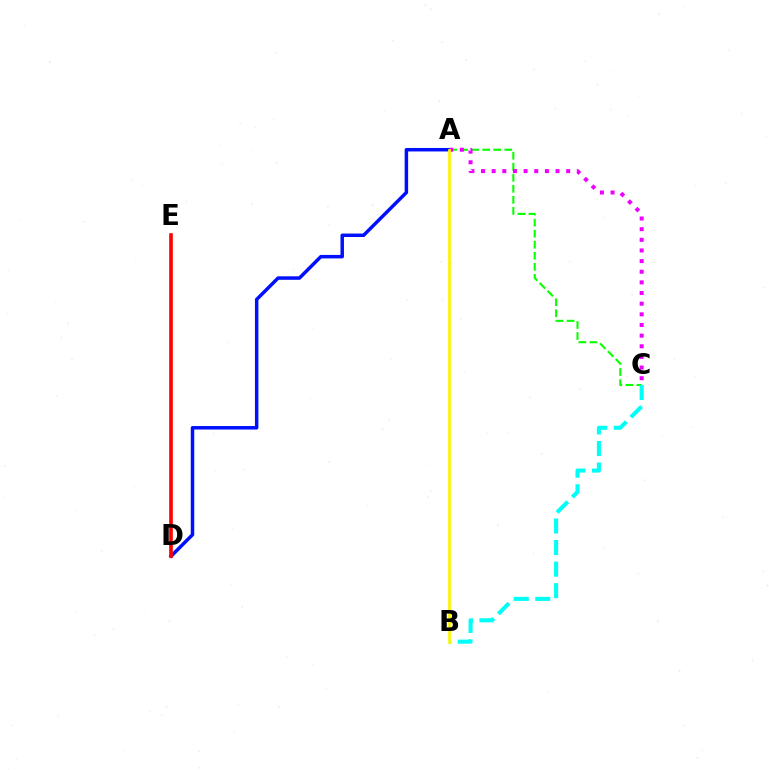{('A', 'D'): [{'color': '#0010ff', 'line_style': 'solid', 'thickness': 2.51}], ('A', 'C'): [{'color': '#08ff00', 'line_style': 'dashed', 'thickness': 1.5}, {'color': '#ee00ff', 'line_style': 'dotted', 'thickness': 2.89}], ('B', 'C'): [{'color': '#00fff6', 'line_style': 'dashed', 'thickness': 2.93}], ('A', 'B'): [{'color': '#fcf500', 'line_style': 'solid', 'thickness': 1.93}], ('D', 'E'): [{'color': '#ff0000', 'line_style': 'solid', 'thickness': 2.61}]}